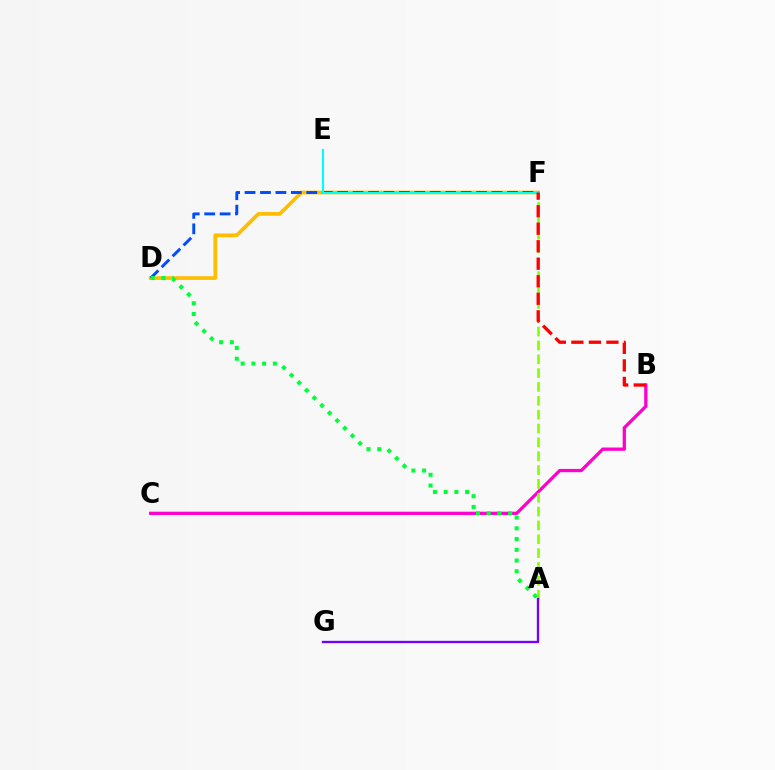{('B', 'C'): [{'color': '#ff00cf', 'line_style': 'solid', 'thickness': 2.36}], ('D', 'F'): [{'color': '#ffbd00', 'line_style': 'solid', 'thickness': 2.66}, {'color': '#004bff', 'line_style': 'dashed', 'thickness': 2.1}], ('A', 'F'): [{'color': '#84ff00', 'line_style': 'dashed', 'thickness': 1.88}], ('A', 'G'): [{'color': '#7200ff', 'line_style': 'solid', 'thickness': 1.69}], ('E', 'F'): [{'color': '#00fff6', 'line_style': 'solid', 'thickness': 1.53}], ('B', 'F'): [{'color': '#ff0000', 'line_style': 'dashed', 'thickness': 2.38}], ('A', 'D'): [{'color': '#00ff39', 'line_style': 'dotted', 'thickness': 2.92}]}